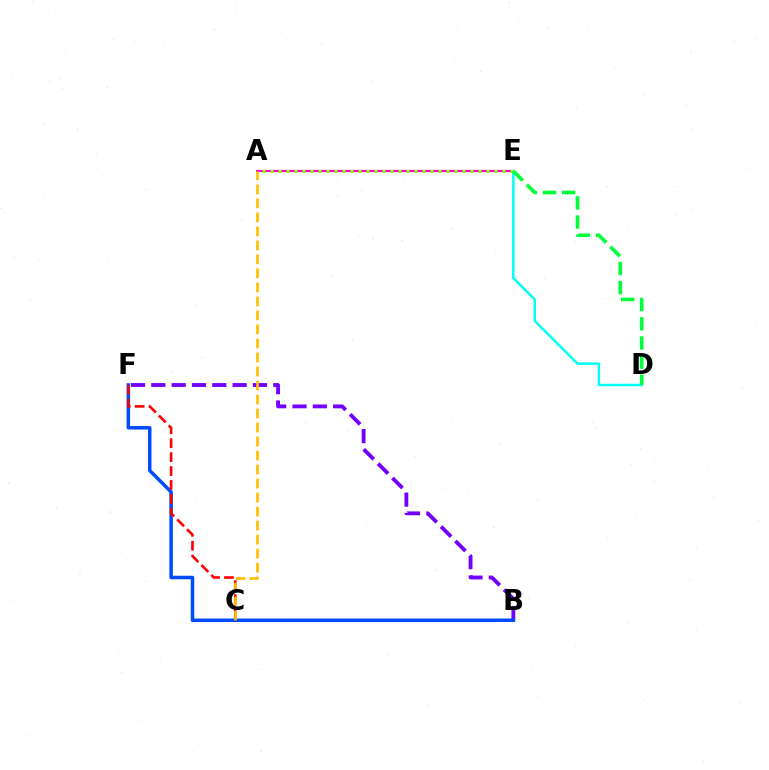{('B', 'F'): [{'color': '#7200ff', 'line_style': 'dashed', 'thickness': 2.76}, {'color': '#004bff', 'line_style': 'solid', 'thickness': 2.52}], ('A', 'E'): [{'color': '#ff00cf', 'line_style': 'solid', 'thickness': 1.56}, {'color': '#84ff00', 'line_style': 'dotted', 'thickness': 2.17}], ('C', 'F'): [{'color': '#ff0000', 'line_style': 'dashed', 'thickness': 1.89}], ('D', 'E'): [{'color': '#00fff6', 'line_style': 'solid', 'thickness': 1.78}, {'color': '#00ff39', 'line_style': 'dashed', 'thickness': 2.6}], ('A', 'C'): [{'color': '#ffbd00', 'line_style': 'dashed', 'thickness': 1.9}]}